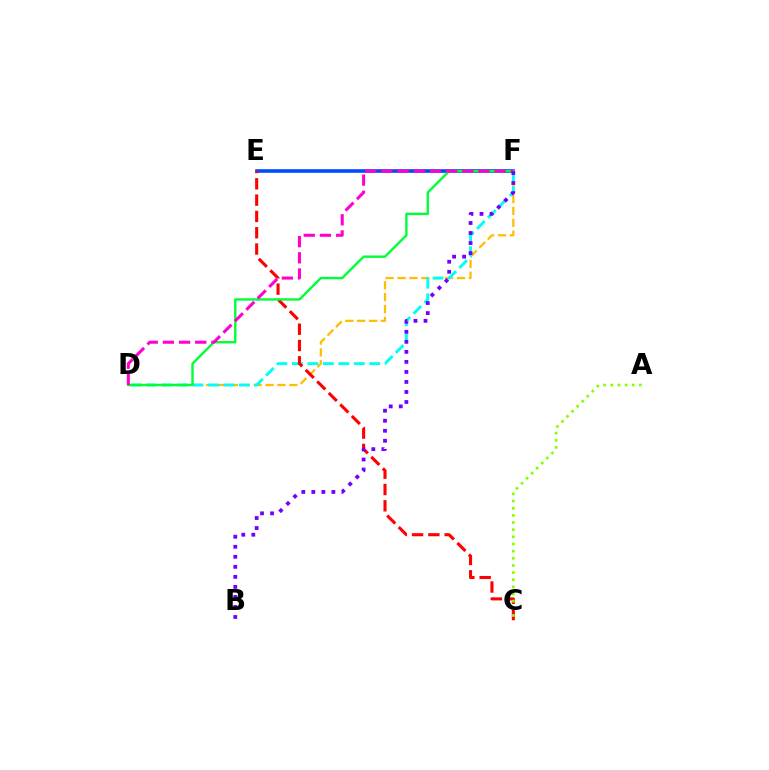{('D', 'F'): [{'color': '#ffbd00', 'line_style': 'dashed', 'thickness': 1.61}, {'color': '#00fff6', 'line_style': 'dashed', 'thickness': 2.1}, {'color': '#00ff39', 'line_style': 'solid', 'thickness': 1.72}, {'color': '#ff00cf', 'line_style': 'dashed', 'thickness': 2.2}], ('E', 'F'): [{'color': '#004bff', 'line_style': 'solid', 'thickness': 2.61}], ('C', 'E'): [{'color': '#ff0000', 'line_style': 'dashed', 'thickness': 2.22}], ('A', 'C'): [{'color': '#84ff00', 'line_style': 'dotted', 'thickness': 1.94}], ('B', 'F'): [{'color': '#7200ff', 'line_style': 'dotted', 'thickness': 2.72}]}